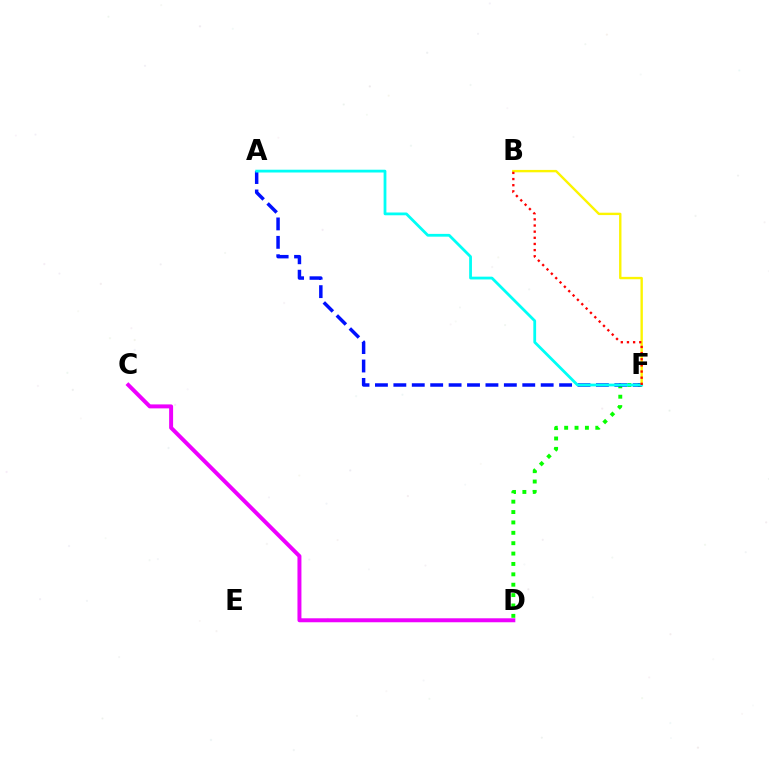{('D', 'F'): [{'color': '#08ff00', 'line_style': 'dotted', 'thickness': 2.82}], ('A', 'F'): [{'color': '#0010ff', 'line_style': 'dashed', 'thickness': 2.5}, {'color': '#00fff6', 'line_style': 'solid', 'thickness': 2.01}], ('B', 'F'): [{'color': '#fcf500', 'line_style': 'solid', 'thickness': 1.71}, {'color': '#ff0000', 'line_style': 'dotted', 'thickness': 1.67}], ('C', 'D'): [{'color': '#ee00ff', 'line_style': 'solid', 'thickness': 2.86}]}